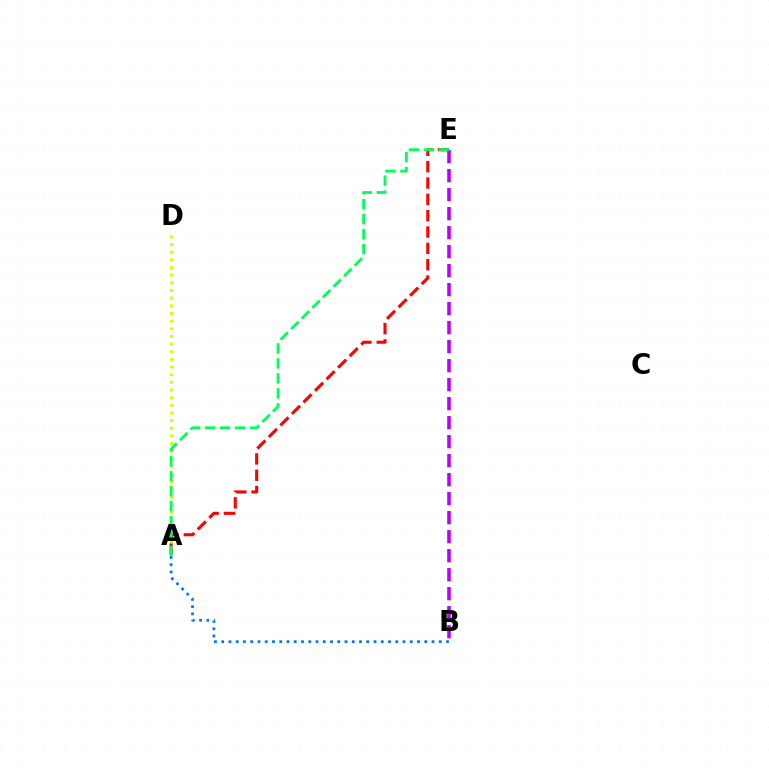{('B', 'E'): [{'color': '#b900ff', 'line_style': 'dashed', 'thickness': 2.58}], ('A', 'D'): [{'color': '#d1ff00', 'line_style': 'dotted', 'thickness': 2.08}], ('A', 'E'): [{'color': '#ff0000', 'line_style': 'dashed', 'thickness': 2.22}, {'color': '#00ff5c', 'line_style': 'dashed', 'thickness': 2.03}], ('A', 'B'): [{'color': '#0074ff', 'line_style': 'dotted', 'thickness': 1.97}]}